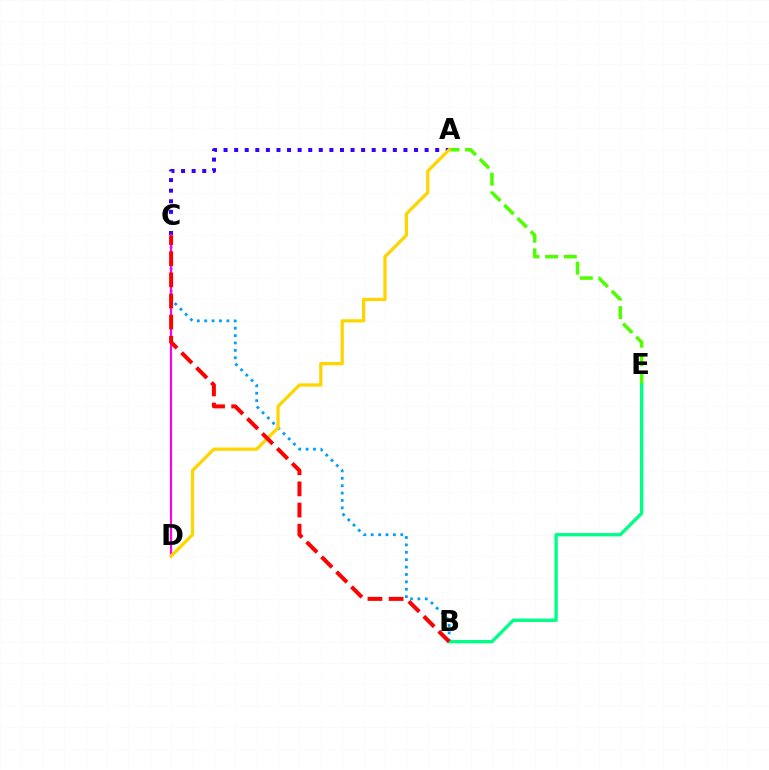{('A', 'C'): [{'color': '#3700ff', 'line_style': 'dotted', 'thickness': 2.88}], ('B', 'C'): [{'color': '#009eff', 'line_style': 'dotted', 'thickness': 2.01}, {'color': '#ff0000', 'line_style': 'dashed', 'thickness': 2.87}], ('C', 'D'): [{'color': '#ff00ed', 'line_style': 'solid', 'thickness': 1.55}], ('A', 'E'): [{'color': '#4fff00', 'line_style': 'dashed', 'thickness': 2.54}], ('B', 'E'): [{'color': '#00ff86', 'line_style': 'solid', 'thickness': 2.41}], ('A', 'D'): [{'color': '#ffd500', 'line_style': 'solid', 'thickness': 2.35}]}